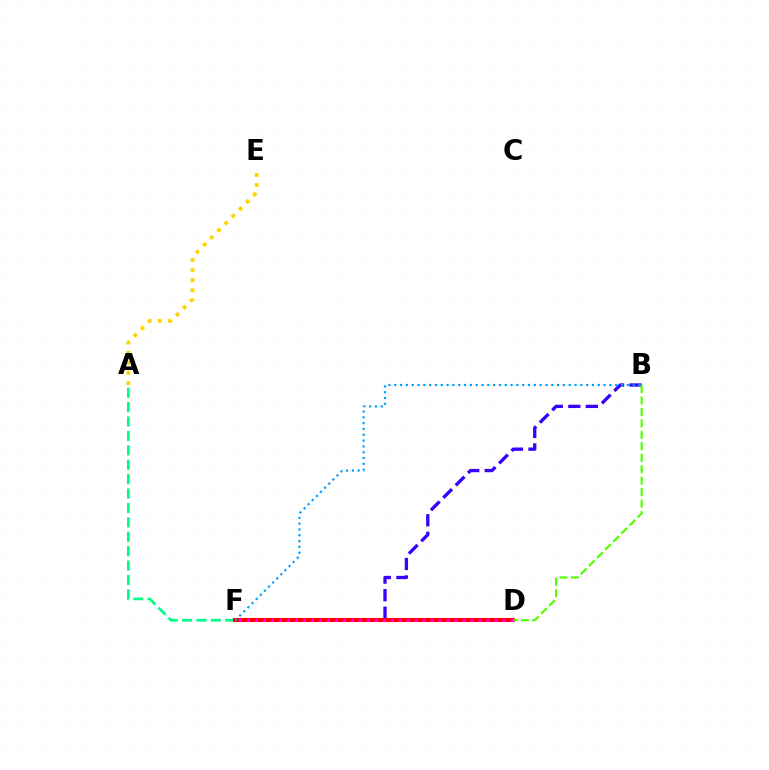{('A', 'F'): [{'color': '#00ff86', 'line_style': 'dashed', 'thickness': 1.96}], ('B', 'F'): [{'color': '#3700ff', 'line_style': 'dashed', 'thickness': 2.38}, {'color': '#009eff', 'line_style': 'dotted', 'thickness': 1.58}], ('D', 'F'): [{'color': '#ff0000', 'line_style': 'solid', 'thickness': 2.93}, {'color': '#ff00ed', 'line_style': 'dotted', 'thickness': 2.17}], ('A', 'E'): [{'color': '#ffd500', 'line_style': 'dotted', 'thickness': 2.76}], ('B', 'D'): [{'color': '#4fff00', 'line_style': 'dashed', 'thickness': 1.56}]}